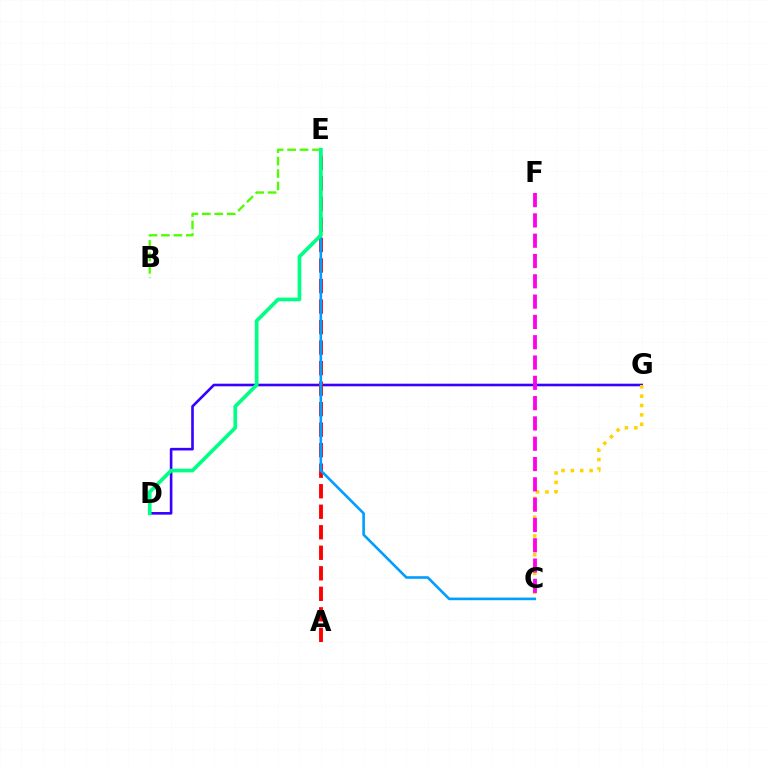{('B', 'E'): [{'color': '#4fff00', 'line_style': 'dashed', 'thickness': 1.69}], ('D', 'G'): [{'color': '#3700ff', 'line_style': 'solid', 'thickness': 1.88}], ('C', 'G'): [{'color': '#ffd500', 'line_style': 'dotted', 'thickness': 2.55}], ('A', 'E'): [{'color': '#ff0000', 'line_style': 'dashed', 'thickness': 2.79}], ('C', 'E'): [{'color': '#009eff', 'line_style': 'solid', 'thickness': 1.89}], ('D', 'E'): [{'color': '#00ff86', 'line_style': 'solid', 'thickness': 2.66}], ('C', 'F'): [{'color': '#ff00ed', 'line_style': 'dashed', 'thickness': 2.76}]}